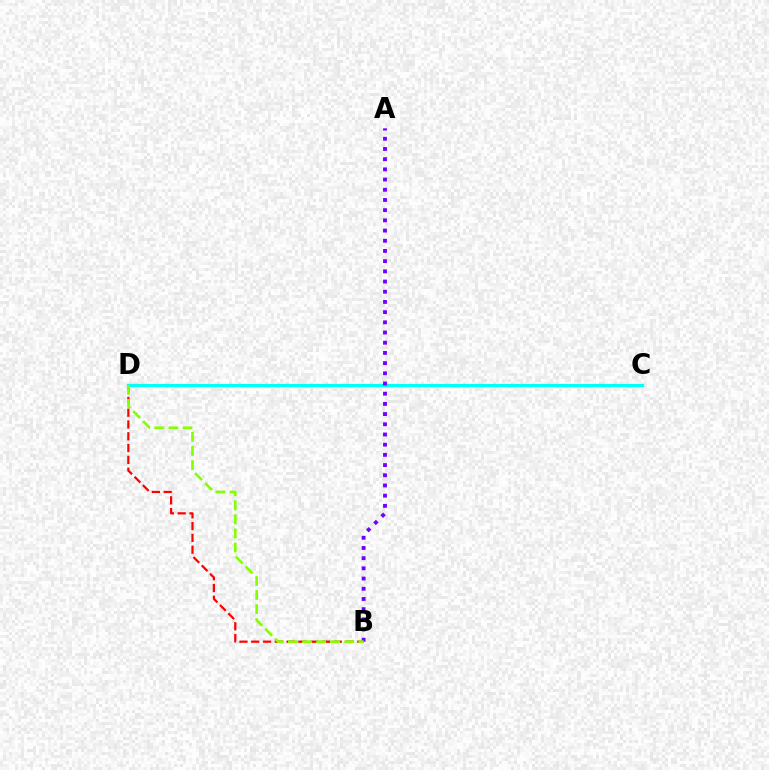{('B', 'D'): [{'color': '#ff0000', 'line_style': 'dashed', 'thickness': 1.6}, {'color': '#84ff00', 'line_style': 'dashed', 'thickness': 1.91}], ('C', 'D'): [{'color': '#00fff6', 'line_style': 'solid', 'thickness': 2.3}], ('A', 'B'): [{'color': '#7200ff', 'line_style': 'dotted', 'thickness': 2.77}]}